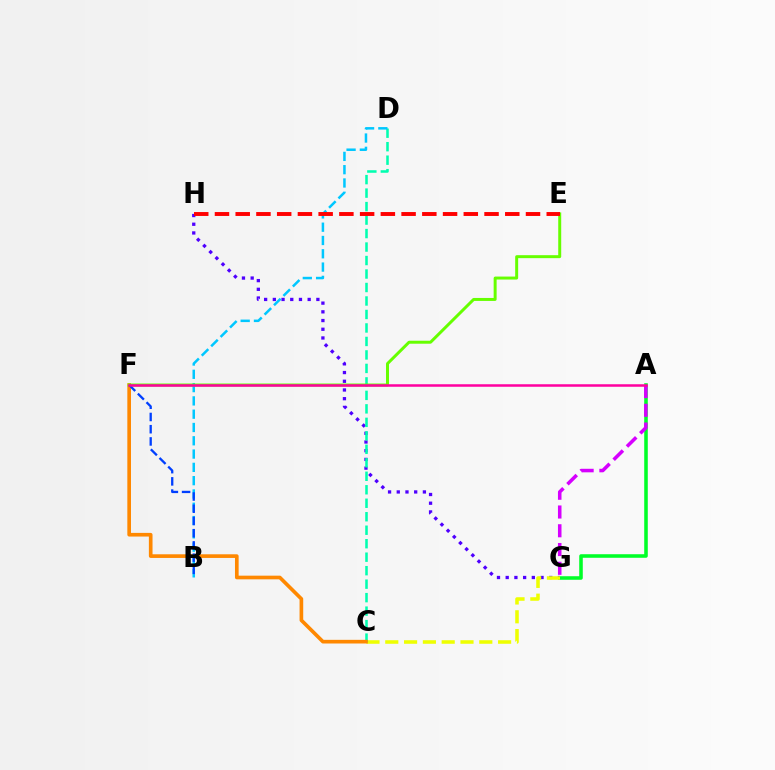{('A', 'G'): [{'color': '#00ff27', 'line_style': 'solid', 'thickness': 2.56}, {'color': '#d600ff', 'line_style': 'dashed', 'thickness': 2.55}], ('G', 'H'): [{'color': '#4f00ff', 'line_style': 'dotted', 'thickness': 2.37}], ('C', 'G'): [{'color': '#eeff00', 'line_style': 'dashed', 'thickness': 2.55}], ('C', 'D'): [{'color': '#00ffaf', 'line_style': 'dashed', 'thickness': 1.83}], ('C', 'F'): [{'color': '#ff8800', 'line_style': 'solid', 'thickness': 2.64}], ('B', 'D'): [{'color': '#00c7ff', 'line_style': 'dashed', 'thickness': 1.81}], ('E', 'F'): [{'color': '#66ff00', 'line_style': 'solid', 'thickness': 2.14}], ('B', 'F'): [{'color': '#003fff', 'line_style': 'dashed', 'thickness': 1.66}], ('A', 'F'): [{'color': '#ff00a0', 'line_style': 'solid', 'thickness': 1.81}], ('E', 'H'): [{'color': '#ff0000', 'line_style': 'dashed', 'thickness': 2.82}]}